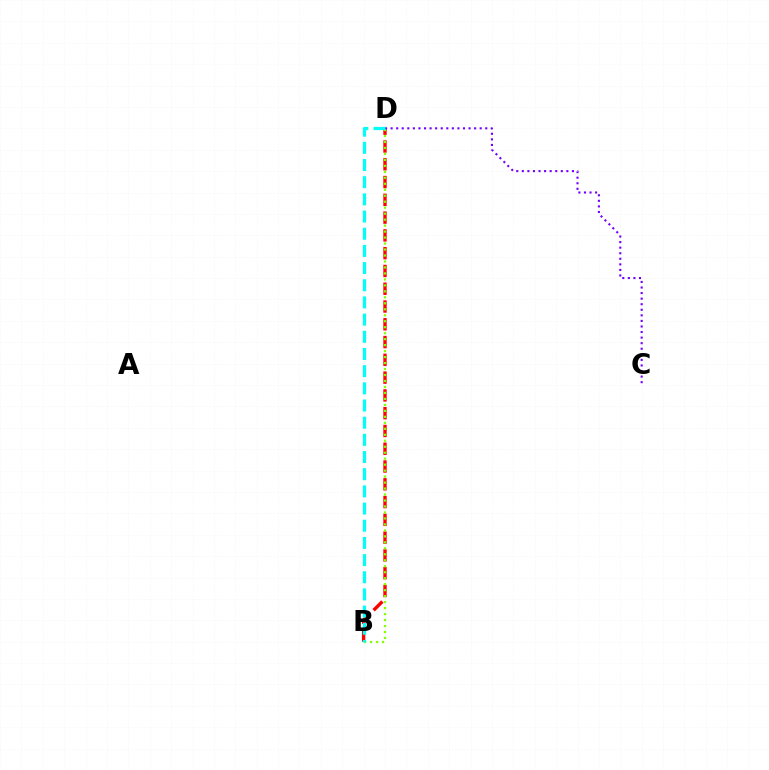{('B', 'D'): [{'color': '#ff0000', 'line_style': 'dashed', 'thickness': 2.42}, {'color': '#84ff00', 'line_style': 'dotted', 'thickness': 1.62}, {'color': '#00fff6', 'line_style': 'dashed', 'thickness': 2.33}], ('C', 'D'): [{'color': '#7200ff', 'line_style': 'dotted', 'thickness': 1.51}]}